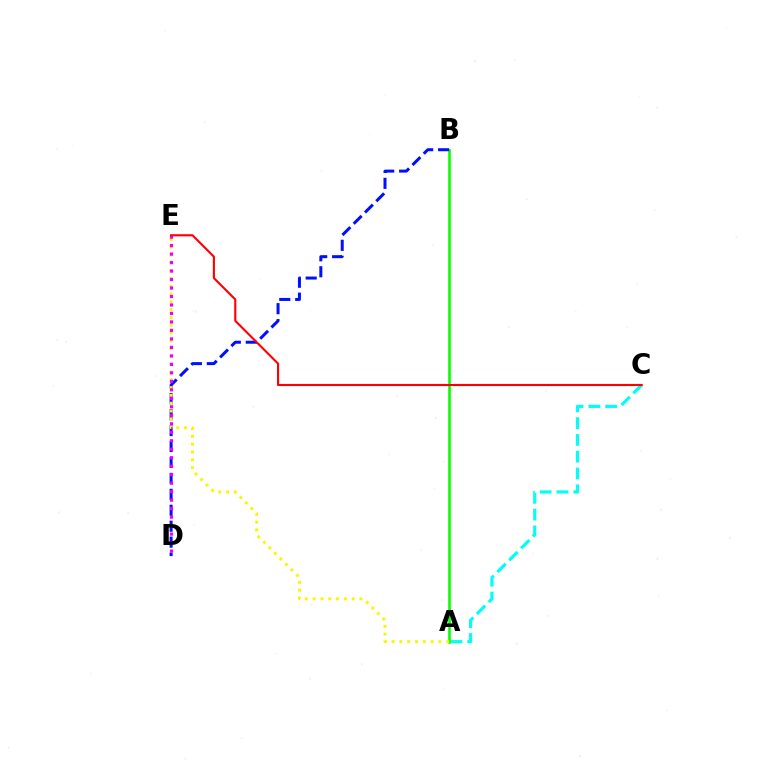{('A', 'C'): [{'color': '#00fff6', 'line_style': 'dashed', 'thickness': 2.28}], ('A', 'B'): [{'color': '#08ff00', 'line_style': 'solid', 'thickness': 1.89}], ('B', 'D'): [{'color': '#0010ff', 'line_style': 'dashed', 'thickness': 2.17}], ('A', 'E'): [{'color': '#fcf500', 'line_style': 'dotted', 'thickness': 2.12}], ('D', 'E'): [{'color': '#ee00ff', 'line_style': 'dotted', 'thickness': 2.31}], ('C', 'E'): [{'color': '#ff0000', 'line_style': 'solid', 'thickness': 1.52}]}